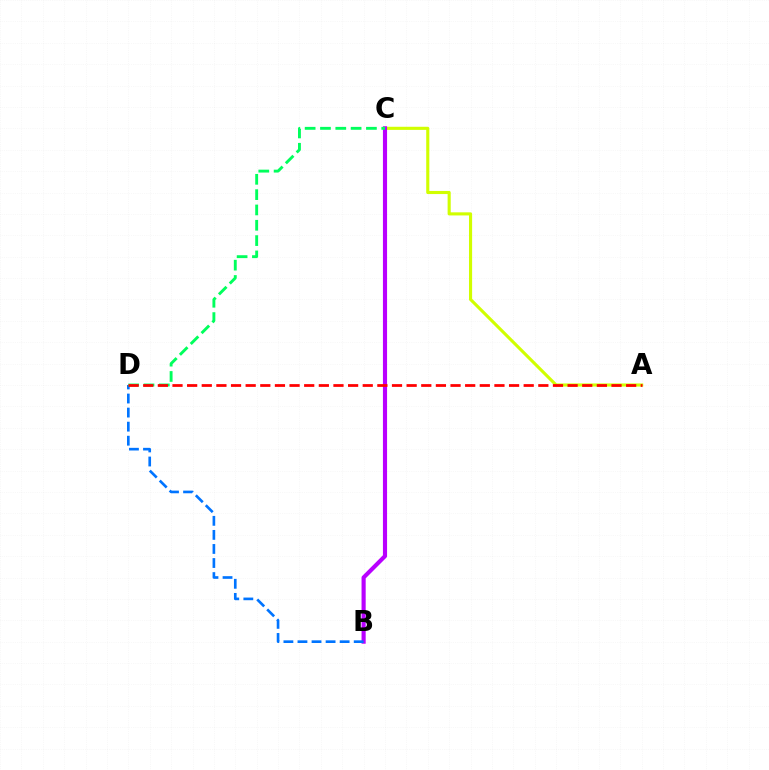{('A', 'C'): [{'color': '#d1ff00', 'line_style': 'solid', 'thickness': 2.24}], ('B', 'C'): [{'color': '#b900ff', 'line_style': 'solid', 'thickness': 2.97}], ('B', 'D'): [{'color': '#0074ff', 'line_style': 'dashed', 'thickness': 1.91}], ('C', 'D'): [{'color': '#00ff5c', 'line_style': 'dashed', 'thickness': 2.08}], ('A', 'D'): [{'color': '#ff0000', 'line_style': 'dashed', 'thickness': 1.99}]}